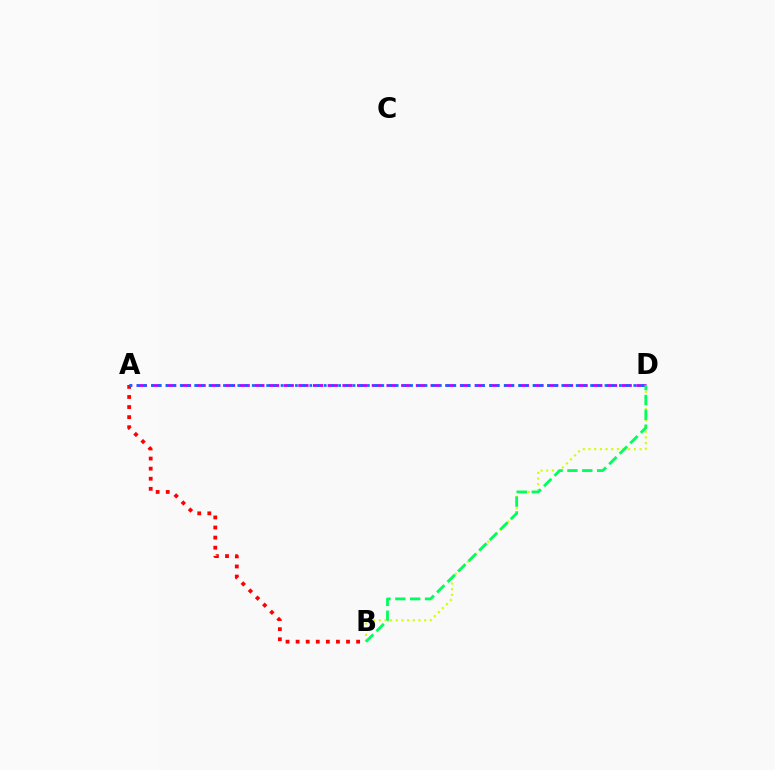{('A', 'B'): [{'color': '#ff0000', 'line_style': 'dotted', 'thickness': 2.74}], ('B', 'D'): [{'color': '#d1ff00', 'line_style': 'dotted', 'thickness': 1.54}, {'color': '#00ff5c', 'line_style': 'dashed', 'thickness': 2.02}], ('A', 'D'): [{'color': '#b900ff', 'line_style': 'dashed', 'thickness': 2.0}, {'color': '#0074ff', 'line_style': 'dotted', 'thickness': 1.96}]}